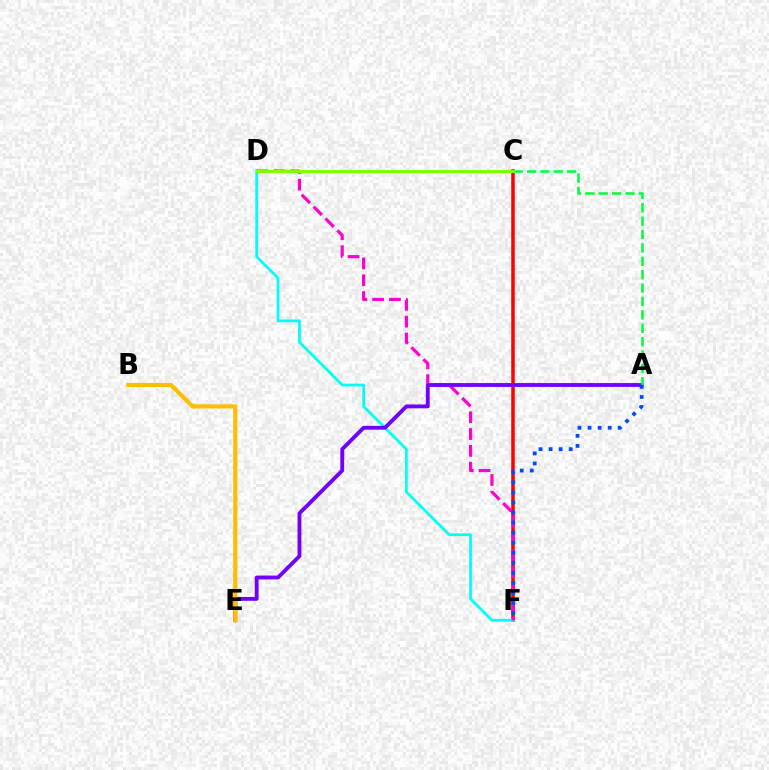{('C', 'F'): [{'color': '#ff0000', 'line_style': 'solid', 'thickness': 2.52}], ('D', 'F'): [{'color': '#00fff6', 'line_style': 'solid', 'thickness': 1.98}, {'color': '#ff00cf', 'line_style': 'dashed', 'thickness': 2.29}], ('A', 'E'): [{'color': '#7200ff', 'line_style': 'solid', 'thickness': 2.77}], ('B', 'E'): [{'color': '#ffbd00', 'line_style': 'solid', 'thickness': 2.99}], ('A', 'C'): [{'color': '#00ff39', 'line_style': 'dashed', 'thickness': 1.82}], ('A', 'F'): [{'color': '#004bff', 'line_style': 'dotted', 'thickness': 2.73}], ('C', 'D'): [{'color': '#84ff00', 'line_style': 'solid', 'thickness': 2.22}]}